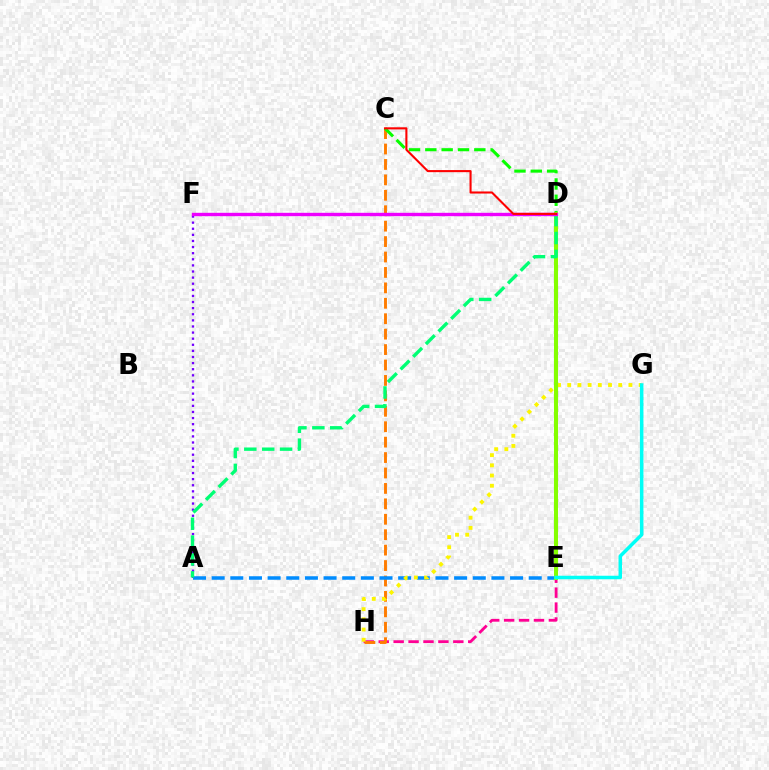{('A', 'F'): [{'color': '#7200ff', 'line_style': 'dotted', 'thickness': 1.66}], ('E', 'H'): [{'color': '#ff0094', 'line_style': 'dashed', 'thickness': 2.03}], ('C', 'H'): [{'color': '#ff7c00', 'line_style': 'dashed', 'thickness': 2.1}], ('A', 'E'): [{'color': '#008cff', 'line_style': 'dashed', 'thickness': 2.53}], ('D', 'E'): [{'color': '#0010ff', 'line_style': 'dotted', 'thickness': 2.18}, {'color': '#84ff00', 'line_style': 'solid', 'thickness': 2.92}], ('C', 'D'): [{'color': '#08ff00', 'line_style': 'dashed', 'thickness': 2.22}, {'color': '#ff0000', 'line_style': 'solid', 'thickness': 1.5}], ('G', 'H'): [{'color': '#fcf500', 'line_style': 'dotted', 'thickness': 2.77}], ('E', 'G'): [{'color': '#00fff6', 'line_style': 'solid', 'thickness': 2.52}], ('A', 'D'): [{'color': '#00ff74', 'line_style': 'dashed', 'thickness': 2.43}], ('D', 'F'): [{'color': '#ee00ff', 'line_style': 'solid', 'thickness': 2.43}]}